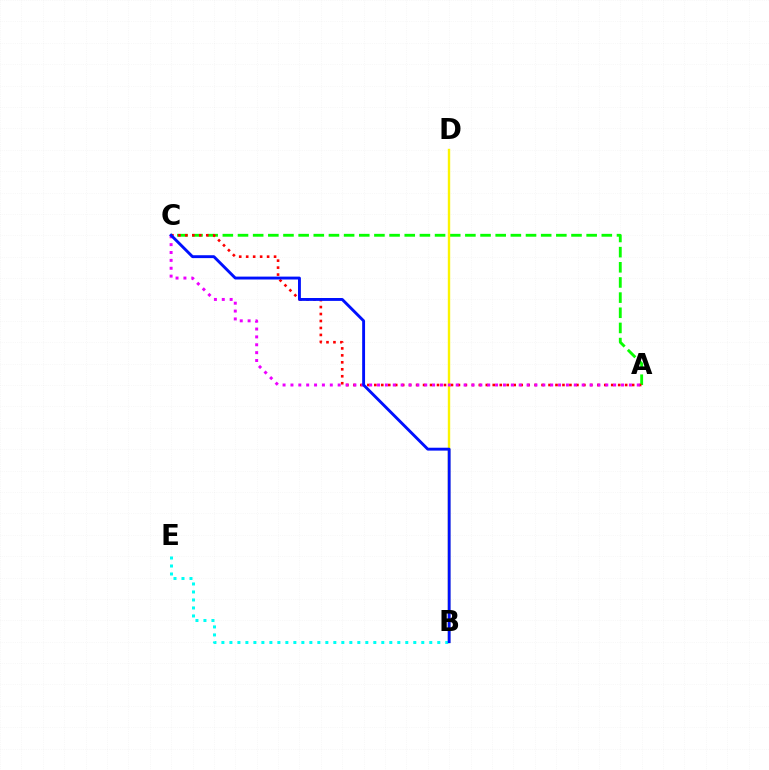{('A', 'C'): [{'color': '#08ff00', 'line_style': 'dashed', 'thickness': 2.06}, {'color': '#ff0000', 'line_style': 'dotted', 'thickness': 1.89}, {'color': '#ee00ff', 'line_style': 'dotted', 'thickness': 2.14}], ('B', 'D'): [{'color': '#fcf500', 'line_style': 'solid', 'thickness': 1.73}], ('B', 'E'): [{'color': '#00fff6', 'line_style': 'dotted', 'thickness': 2.17}], ('B', 'C'): [{'color': '#0010ff', 'line_style': 'solid', 'thickness': 2.08}]}